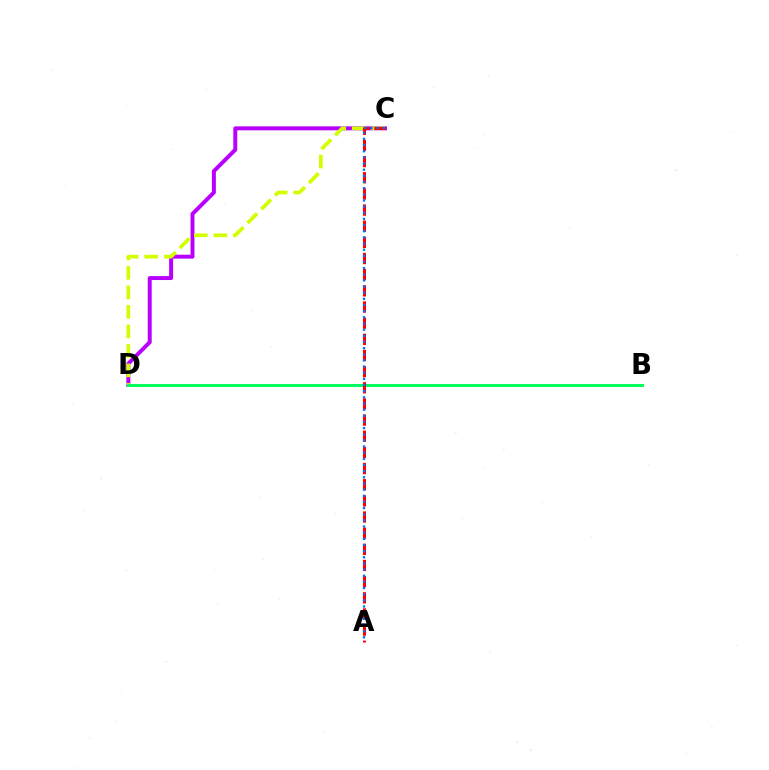{('C', 'D'): [{'color': '#b900ff', 'line_style': 'solid', 'thickness': 2.85}, {'color': '#d1ff00', 'line_style': 'dashed', 'thickness': 2.65}], ('B', 'D'): [{'color': '#00ff5c', 'line_style': 'solid', 'thickness': 2.12}], ('A', 'C'): [{'color': '#ff0000', 'line_style': 'dashed', 'thickness': 2.19}, {'color': '#0074ff', 'line_style': 'dotted', 'thickness': 1.67}]}